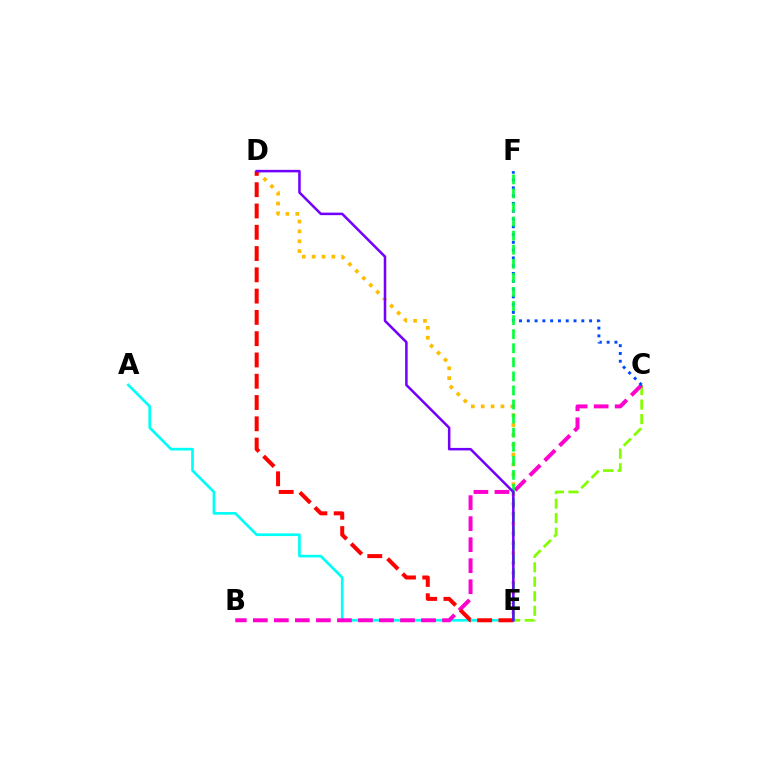{('C', 'E'): [{'color': '#84ff00', 'line_style': 'dashed', 'thickness': 1.97}], ('A', 'E'): [{'color': '#00fff6', 'line_style': 'solid', 'thickness': 1.93}], ('B', 'C'): [{'color': '#ff00cf', 'line_style': 'dashed', 'thickness': 2.86}], ('D', 'E'): [{'color': '#ffbd00', 'line_style': 'dotted', 'thickness': 2.68}, {'color': '#ff0000', 'line_style': 'dashed', 'thickness': 2.89}, {'color': '#7200ff', 'line_style': 'solid', 'thickness': 1.82}], ('C', 'F'): [{'color': '#004bff', 'line_style': 'dotted', 'thickness': 2.12}], ('E', 'F'): [{'color': '#00ff39', 'line_style': 'dashed', 'thickness': 1.91}]}